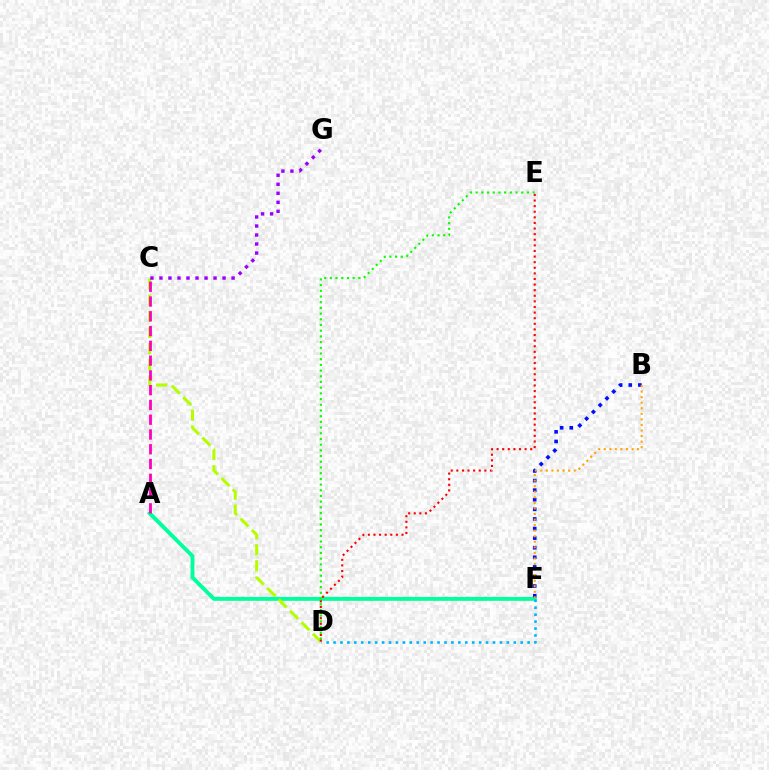{('A', 'F'): [{'color': '#00ff9d', 'line_style': 'solid', 'thickness': 2.81}], ('B', 'F'): [{'color': '#0010ff', 'line_style': 'dotted', 'thickness': 2.61}, {'color': '#ffa500', 'line_style': 'dotted', 'thickness': 1.51}], ('C', 'D'): [{'color': '#b3ff00', 'line_style': 'dashed', 'thickness': 2.19}], ('C', 'G'): [{'color': '#9b00ff', 'line_style': 'dotted', 'thickness': 2.45}], ('D', 'E'): [{'color': '#08ff00', 'line_style': 'dotted', 'thickness': 1.55}, {'color': '#ff0000', 'line_style': 'dotted', 'thickness': 1.52}], ('A', 'C'): [{'color': '#ff00bd', 'line_style': 'dashed', 'thickness': 2.01}], ('D', 'F'): [{'color': '#00b5ff', 'line_style': 'dotted', 'thickness': 1.88}]}